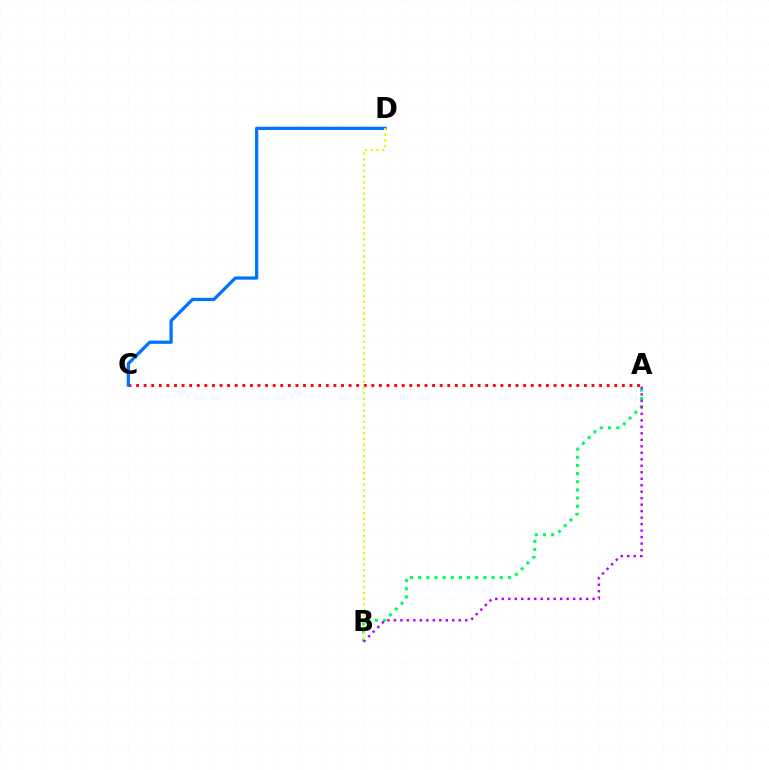{('A', 'C'): [{'color': '#ff0000', 'line_style': 'dotted', 'thickness': 2.06}], ('A', 'B'): [{'color': '#00ff5c', 'line_style': 'dotted', 'thickness': 2.22}, {'color': '#b900ff', 'line_style': 'dotted', 'thickness': 1.76}], ('C', 'D'): [{'color': '#0074ff', 'line_style': 'solid', 'thickness': 2.34}], ('B', 'D'): [{'color': '#d1ff00', 'line_style': 'dotted', 'thickness': 1.55}]}